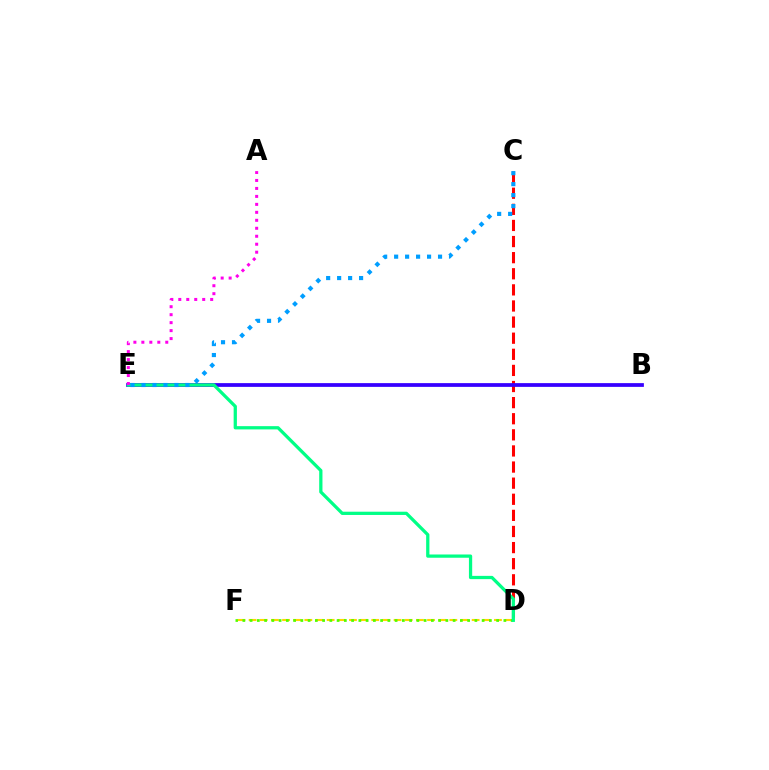{('C', 'D'): [{'color': '#ff0000', 'line_style': 'dashed', 'thickness': 2.19}], ('D', 'F'): [{'color': '#ffd500', 'line_style': 'dashed', 'thickness': 1.52}, {'color': '#4fff00', 'line_style': 'dotted', 'thickness': 1.97}], ('B', 'E'): [{'color': '#3700ff', 'line_style': 'solid', 'thickness': 2.7}], ('D', 'E'): [{'color': '#00ff86', 'line_style': 'solid', 'thickness': 2.34}], ('C', 'E'): [{'color': '#009eff', 'line_style': 'dotted', 'thickness': 2.98}], ('A', 'E'): [{'color': '#ff00ed', 'line_style': 'dotted', 'thickness': 2.17}]}